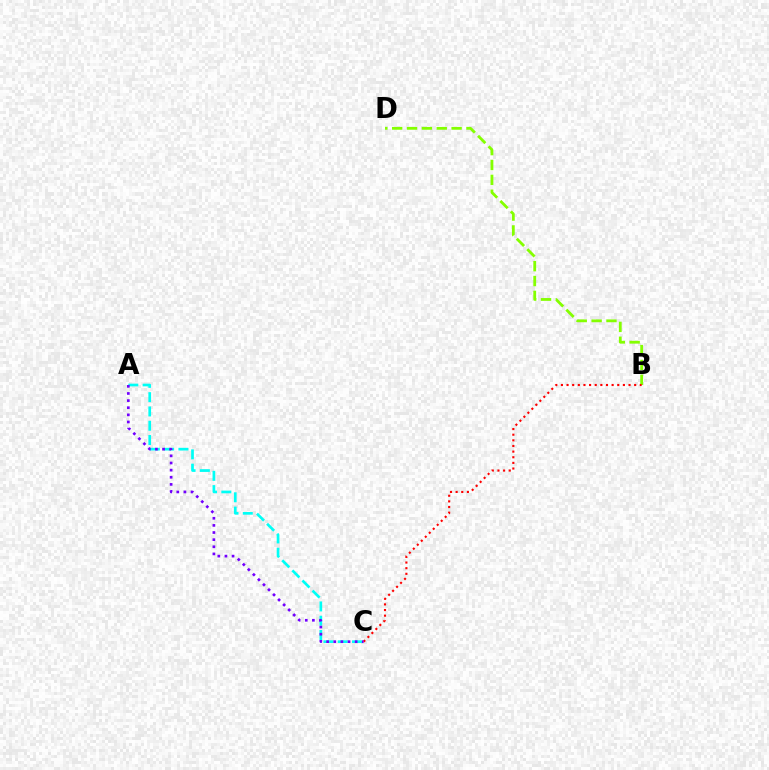{('B', 'D'): [{'color': '#84ff00', 'line_style': 'dashed', 'thickness': 2.02}], ('A', 'C'): [{'color': '#00fff6', 'line_style': 'dashed', 'thickness': 1.94}, {'color': '#7200ff', 'line_style': 'dotted', 'thickness': 1.94}], ('B', 'C'): [{'color': '#ff0000', 'line_style': 'dotted', 'thickness': 1.53}]}